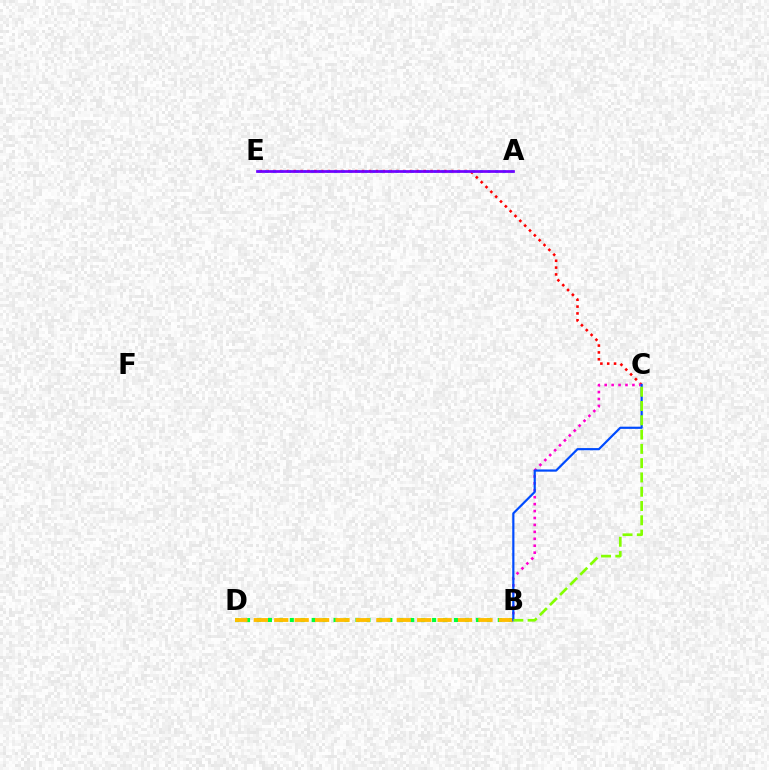{('B', 'D'): [{'color': '#00ff39', 'line_style': 'dotted', 'thickness': 2.97}, {'color': '#ffbd00', 'line_style': 'dashed', 'thickness': 2.77}], ('C', 'E'): [{'color': '#ff0000', 'line_style': 'dotted', 'thickness': 1.86}], ('A', 'E'): [{'color': '#00fff6', 'line_style': 'dotted', 'thickness': 2.08}, {'color': '#7200ff', 'line_style': 'solid', 'thickness': 1.96}], ('B', 'C'): [{'color': '#ff00cf', 'line_style': 'dotted', 'thickness': 1.88}, {'color': '#004bff', 'line_style': 'solid', 'thickness': 1.58}, {'color': '#84ff00', 'line_style': 'dashed', 'thickness': 1.94}]}